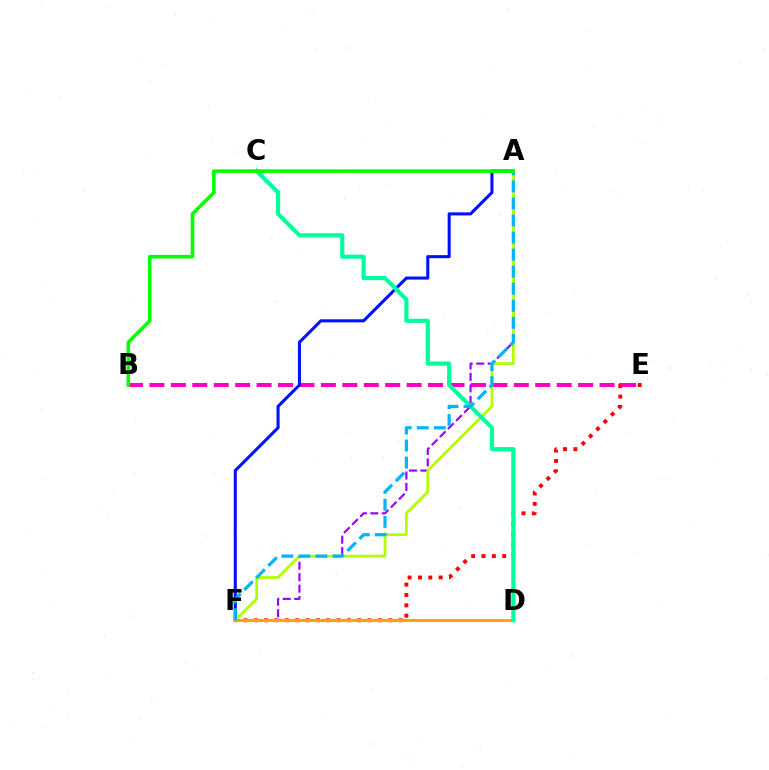{('E', 'F'): [{'color': '#ff0000', 'line_style': 'dotted', 'thickness': 2.81}], ('B', 'E'): [{'color': '#ff00bd', 'line_style': 'dashed', 'thickness': 2.91}], ('A', 'F'): [{'color': '#9b00ff', 'line_style': 'dashed', 'thickness': 1.56}, {'color': '#b3ff00', 'line_style': 'solid', 'thickness': 2.0}, {'color': '#0010ff', 'line_style': 'solid', 'thickness': 2.21}, {'color': '#00b5ff', 'line_style': 'dashed', 'thickness': 2.32}], ('D', 'F'): [{'color': '#ffa500', 'line_style': 'solid', 'thickness': 2.16}], ('C', 'D'): [{'color': '#00ff9d', 'line_style': 'solid', 'thickness': 2.99}], ('A', 'B'): [{'color': '#08ff00', 'line_style': 'solid', 'thickness': 2.59}]}